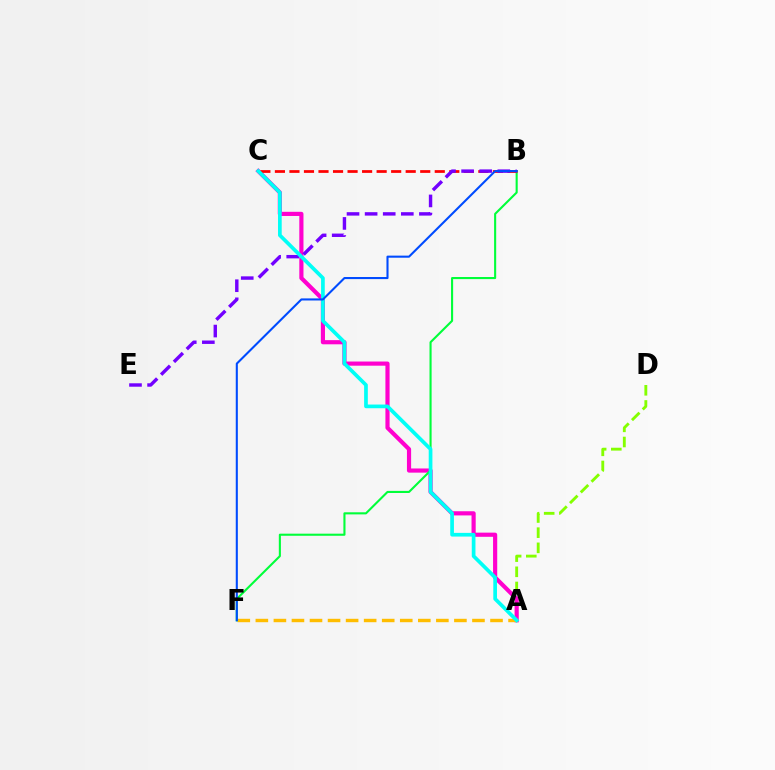{('A', 'D'): [{'color': '#84ff00', 'line_style': 'dashed', 'thickness': 2.06}], ('A', 'C'): [{'color': '#ff00cf', 'line_style': 'solid', 'thickness': 3.0}, {'color': '#00fff6', 'line_style': 'solid', 'thickness': 2.66}], ('A', 'F'): [{'color': '#ffbd00', 'line_style': 'dashed', 'thickness': 2.45}], ('B', 'F'): [{'color': '#00ff39', 'line_style': 'solid', 'thickness': 1.51}, {'color': '#004bff', 'line_style': 'solid', 'thickness': 1.5}], ('B', 'C'): [{'color': '#ff0000', 'line_style': 'dashed', 'thickness': 1.97}], ('B', 'E'): [{'color': '#7200ff', 'line_style': 'dashed', 'thickness': 2.46}]}